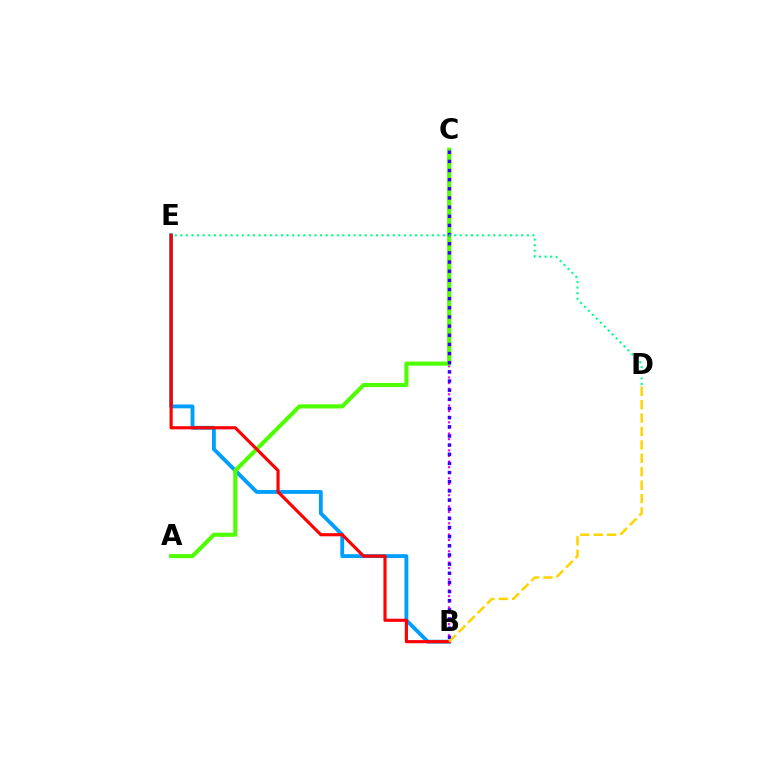{('B', 'C'): [{'color': '#ff00ed', 'line_style': 'dotted', 'thickness': 1.52}, {'color': '#3700ff', 'line_style': 'dotted', 'thickness': 2.49}], ('B', 'E'): [{'color': '#009eff', 'line_style': 'solid', 'thickness': 2.77}, {'color': '#ff0000', 'line_style': 'solid', 'thickness': 2.27}], ('A', 'C'): [{'color': '#4fff00', 'line_style': 'solid', 'thickness': 2.95}], ('D', 'E'): [{'color': '#00ff86', 'line_style': 'dotted', 'thickness': 1.52}], ('B', 'D'): [{'color': '#ffd500', 'line_style': 'dashed', 'thickness': 1.82}]}